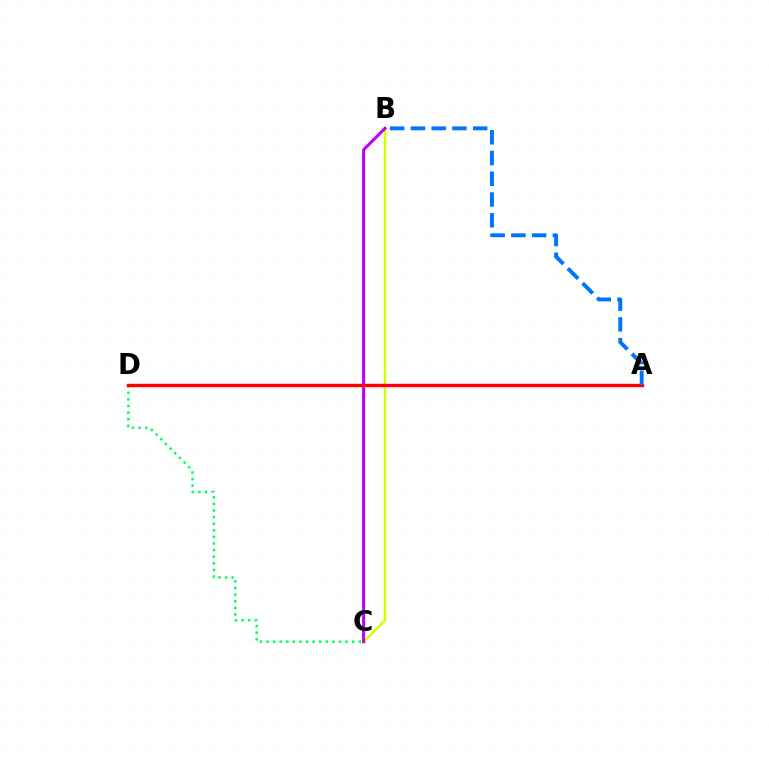{('C', 'D'): [{'color': '#00ff5c', 'line_style': 'dotted', 'thickness': 1.79}], ('B', 'C'): [{'color': '#d1ff00', 'line_style': 'solid', 'thickness': 1.75}, {'color': '#b900ff', 'line_style': 'solid', 'thickness': 2.17}], ('A', 'D'): [{'color': '#ff0000', 'line_style': 'solid', 'thickness': 2.44}], ('A', 'B'): [{'color': '#0074ff', 'line_style': 'dashed', 'thickness': 2.82}]}